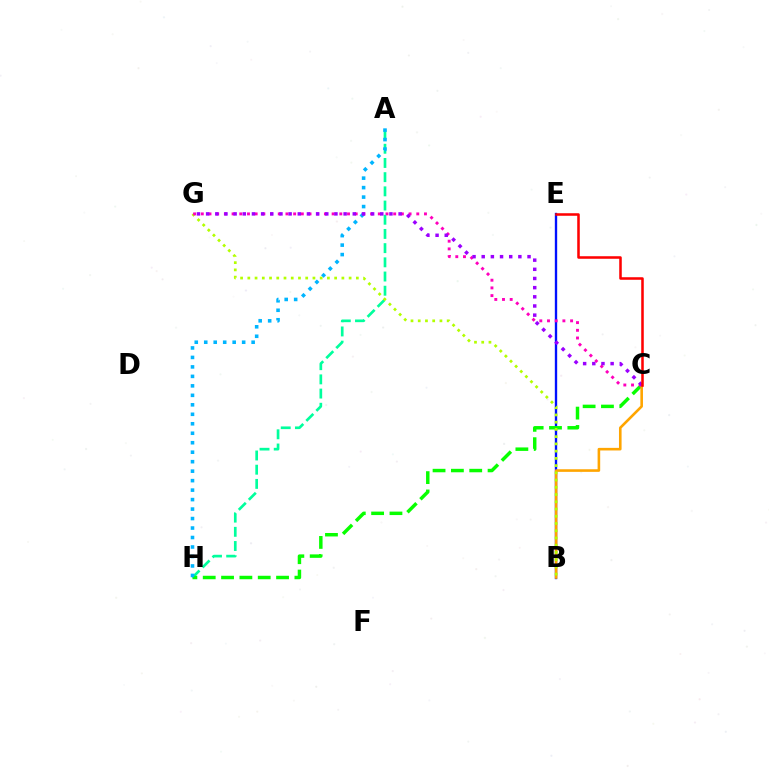{('B', 'E'): [{'color': '#0010ff', 'line_style': 'solid', 'thickness': 1.69}], ('A', 'H'): [{'color': '#00ff9d', 'line_style': 'dashed', 'thickness': 1.93}, {'color': '#00b5ff', 'line_style': 'dotted', 'thickness': 2.58}], ('C', 'H'): [{'color': '#08ff00', 'line_style': 'dashed', 'thickness': 2.49}], ('B', 'C'): [{'color': '#ffa500', 'line_style': 'solid', 'thickness': 1.87}], ('B', 'G'): [{'color': '#b3ff00', 'line_style': 'dotted', 'thickness': 1.97}], ('C', 'G'): [{'color': '#ff00bd', 'line_style': 'dotted', 'thickness': 2.09}, {'color': '#9b00ff', 'line_style': 'dotted', 'thickness': 2.49}], ('C', 'E'): [{'color': '#ff0000', 'line_style': 'solid', 'thickness': 1.83}]}